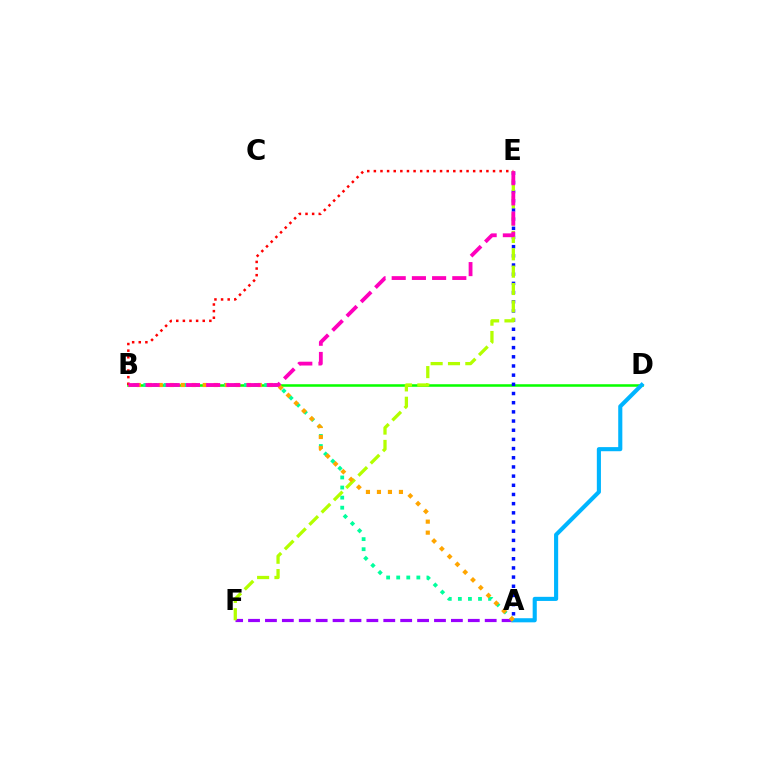{('B', 'D'): [{'color': '#08ff00', 'line_style': 'solid', 'thickness': 1.82}], ('A', 'F'): [{'color': '#9b00ff', 'line_style': 'dashed', 'thickness': 2.3}], ('A', 'E'): [{'color': '#0010ff', 'line_style': 'dotted', 'thickness': 2.49}], ('A', 'B'): [{'color': '#00ff9d', 'line_style': 'dotted', 'thickness': 2.74}, {'color': '#ffa500', 'line_style': 'dotted', 'thickness': 2.99}], ('A', 'D'): [{'color': '#00b5ff', 'line_style': 'solid', 'thickness': 2.96}], ('E', 'F'): [{'color': '#b3ff00', 'line_style': 'dashed', 'thickness': 2.36}], ('B', 'E'): [{'color': '#ff0000', 'line_style': 'dotted', 'thickness': 1.8}, {'color': '#ff00bd', 'line_style': 'dashed', 'thickness': 2.74}]}